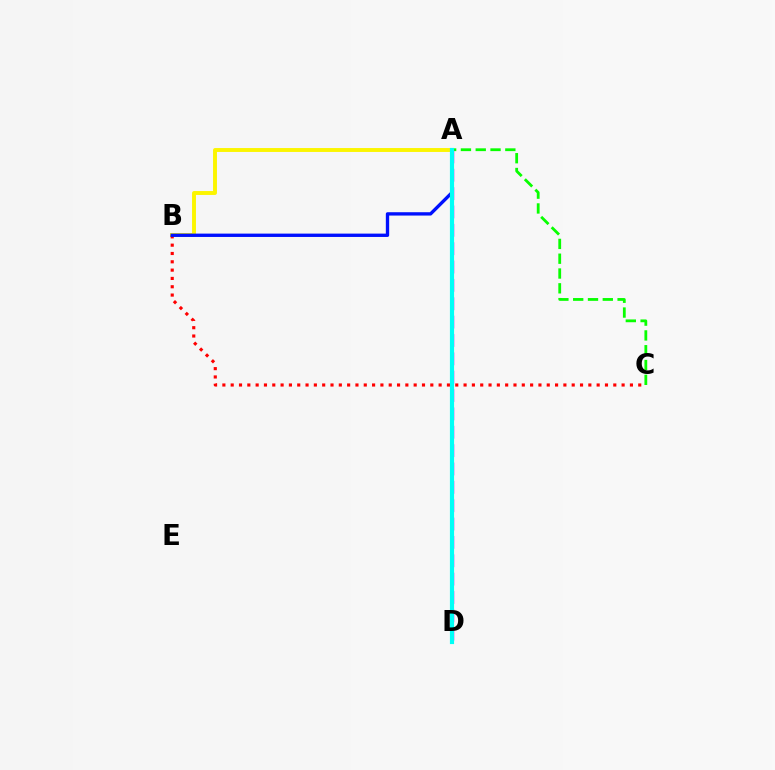{('A', 'B'): [{'color': '#fcf500', 'line_style': 'solid', 'thickness': 2.82}, {'color': '#0010ff', 'line_style': 'solid', 'thickness': 2.41}], ('A', 'C'): [{'color': '#08ff00', 'line_style': 'dashed', 'thickness': 2.01}], ('B', 'C'): [{'color': '#ff0000', 'line_style': 'dotted', 'thickness': 2.26}], ('A', 'D'): [{'color': '#ee00ff', 'line_style': 'dashed', 'thickness': 2.49}, {'color': '#00fff6', 'line_style': 'solid', 'thickness': 2.99}]}